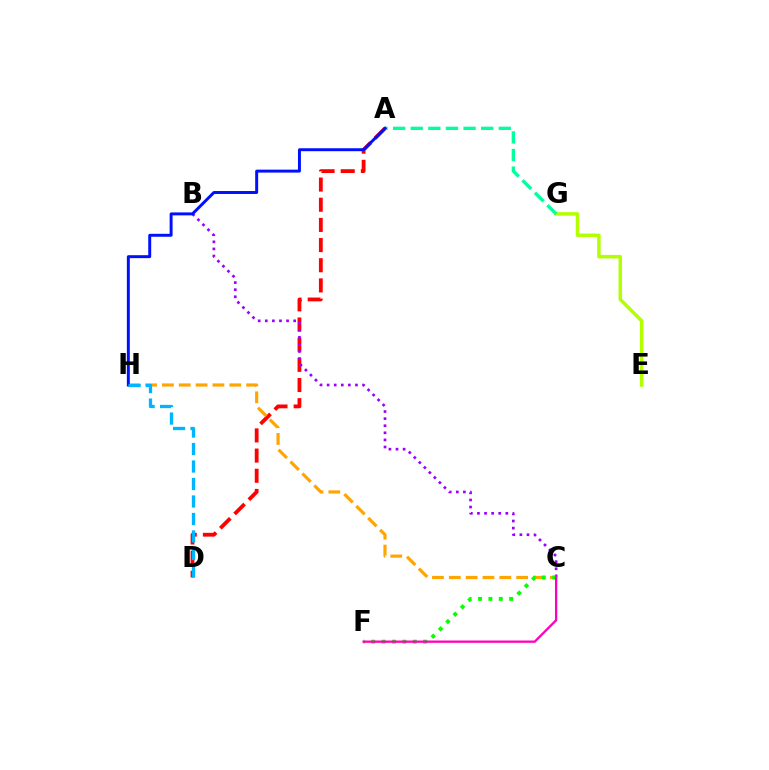{('A', 'D'): [{'color': '#ff0000', 'line_style': 'dashed', 'thickness': 2.74}], ('B', 'C'): [{'color': '#9b00ff', 'line_style': 'dotted', 'thickness': 1.93}], ('C', 'H'): [{'color': '#ffa500', 'line_style': 'dashed', 'thickness': 2.29}], ('E', 'G'): [{'color': '#b3ff00', 'line_style': 'solid', 'thickness': 2.52}], ('C', 'F'): [{'color': '#08ff00', 'line_style': 'dotted', 'thickness': 2.82}, {'color': '#ff00bd', 'line_style': 'solid', 'thickness': 1.66}], ('A', 'G'): [{'color': '#00ff9d', 'line_style': 'dashed', 'thickness': 2.39}], ('A', 'H'): [{'color': '#0010ff', 'line_style': 'solid', 'thickness': 2.13}], ('D', 'H'): [{'color': '#00b5ff', 'line_style': 'dashed', 'thickness': 2.38}]}